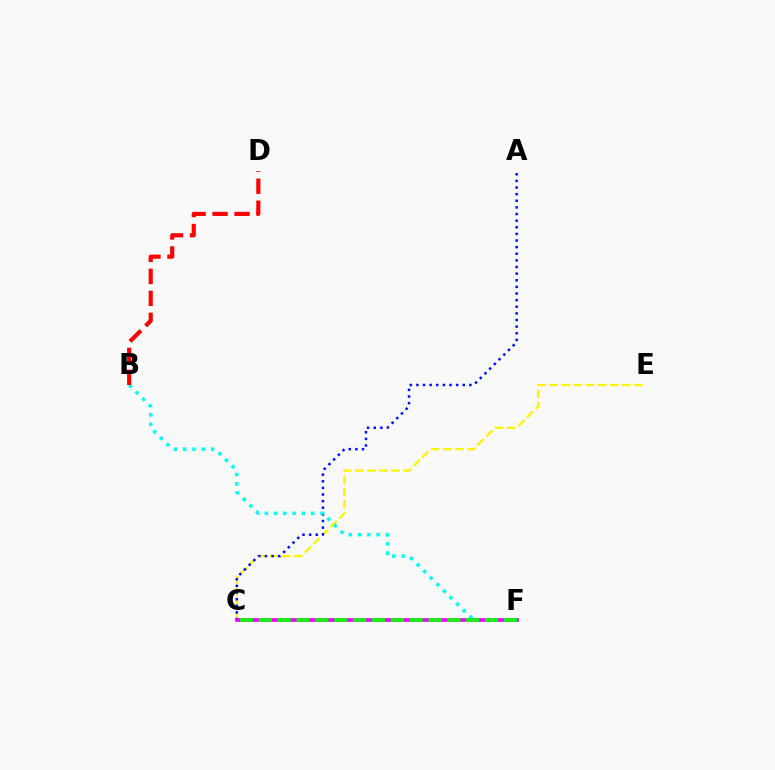{('C', 'E'): [{'color': '#fcf500', 'line_style': 'dashed', 'thickness': 1.65}], ('A', 'C'): [{'color': '#0010ff', 'line_style': 'dotted', 'thickness': 1.8}], ('B', 'F'): [{'color': '#00fff6', 'line_style': 'dotted', 'thickness': 2.52}], ('B', 'D'): [{'color': '#ff0000', 'line_style': 'dashed', 'thickness': 2.99}], ('C', 'F'): [{'color': '#ee00ff', 'line_style': 'solid', 'thickness': 2.67}, {'color': '#08ff00', 'line_style': 'dashed', 'thickness': 2.56}]}